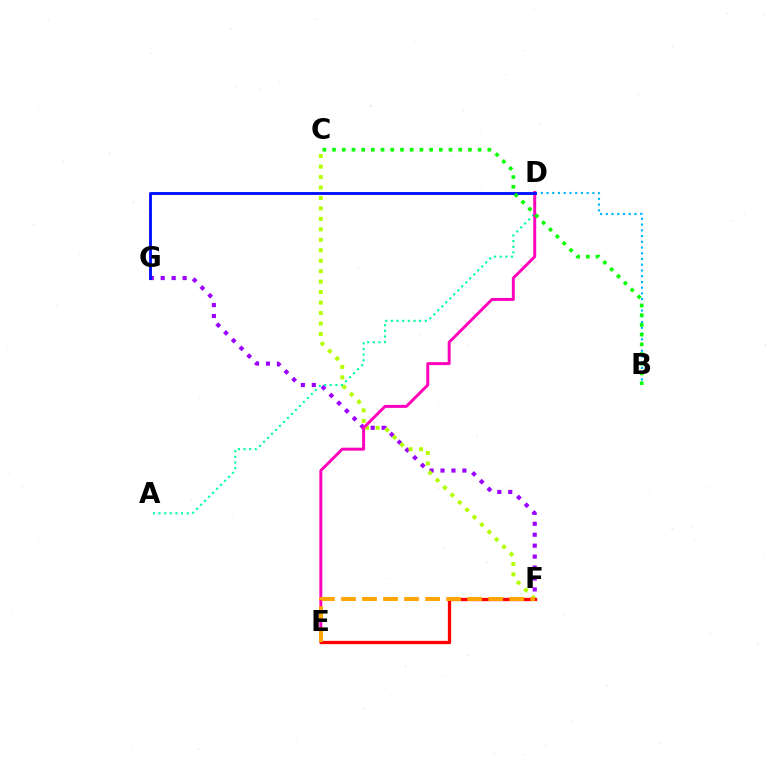{('F', 'G'): [{'color': '#9b00ff', 'line_style': 'dotted', 'thickness': 2.97}], ('C', 'F'): [{'color': '#b3ff00', 'line_style': 'dotted', 'thickness': 2.84}], ('A', 'D'): [{'color': '#00ff9d', 'line_style': 'dotted', 'thickness': 1.53}], ('D', 'E'): [{'color': '#ff00bd', 'line_style': 'solid', 'thickness': 2.12}], ('B', 'D'): [{'color': '#00b5ff', 'line_style': 'dotted', 'thickness': 1.56}], ('D', 'G'): [{'color': '#0010ff', 'line_style': 'solid', 'thickness': 2.06}], ('E', 'F'): [{'color': '#ff0000', 'line_style': 'solid', 'thickness': 2.38}, {'color': '#ffa500', 'line_style': 'dashed', 'thickness': 2.86}], ('B', 'C'): [{'color': '#08ff00', 'line_style': 'dotted', 'thickness': 2.64}]}